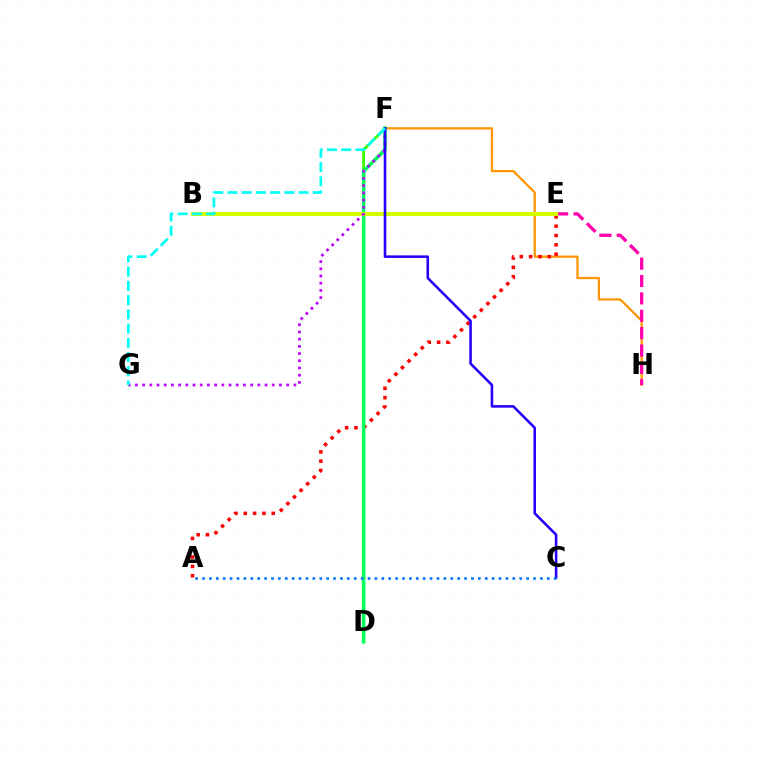{('F', 'H'): [{'color': '#ff9400', 'line_style': 'solid', 'thickness': 1.61}], ('E', 'H'): [{'color': '#ff00ac', 'line_style': 'dashed', 'thickness': 2.36}], ('A', 'E'): [{'color': '#ff0000', 'line_style': 'dotted', 'thickness': 2.54}], ('D', 'F'): [{'color': '#3dff00', 'line_style': 'solid', 'thickness': 2.08}, {'color': '#00ff5c', 'line_style': 'solid', 'thickness': 2.57}], ('B', 'E'): [{'color': '#d1ff00', 'line_style': 'solid', 'thickness': 2.88}], ('F', 'G'): [{'color': '#b900ff', 'line_style': 'dotted', 'thickness': 1.96}, {'color': '#00fff6', 'line_style': 'dashed', 'thickness': 1.93}], ('C', 'F'): [{'color': '#2500ff', 'line_style': 'solid', 'thickness': 1.85}], ('A', 'C'): [{'color': '#0074ff', 'line_style': 'dotted', 'thickness': 1.87}]}